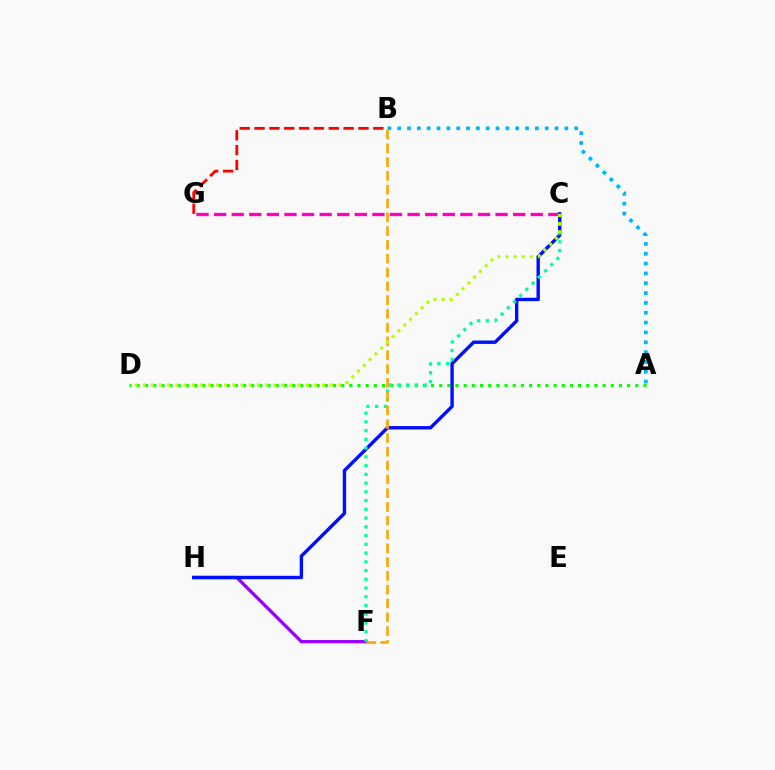{('A', 'D'): [{'color': '#08ff00', 'line_style': 'dotted', 'thickness': 2.22}], ('C', 'G'): [{'color': '#ff00bd', 'line_style': 'dashed', 'thickness': 2.39}], ('F', 'H'): [{'color': '#9b00ff', 'line_style': 'solid', 'thickness': 2.35}], ('B', 'G'): [{'color': '#ff0000', 'line_style': 'dashed', 'thickness': 2.02}], ('A', 'B'): [{'color': '#00b5ff', 'line_style': 'dotted', 'thickness': 2.67}], ('C', 'H'): [{'color': '#0010ff', 'line_style': 'solid', 'thickness': 2.45}], ('C', 'F'): [{'color': '#00ff9d', 'line_style': 'dotted', 'thickness': 2.38}], ('B', 'F'): [{'color': '#ffa500', 'line_style': 'dashed', 'thickness': 1.87}], ('C', 'D'): [{'color': '#b3ff00', 'line_style': 'dotted', 'thickness': 2.21}]}